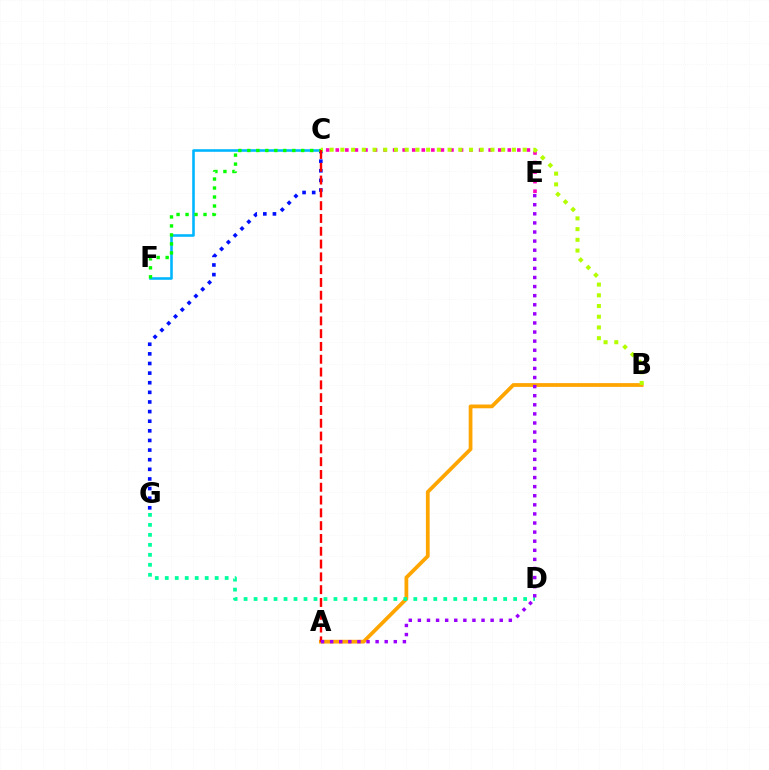{('C', 'G'): [{'color': '#0010ff', 'line_style': 'dotted', 'thickness': 2.61}], ('C', 'F'): [{'color': '#00b5ff', 'line_style': 'solid', 'thickness': 1.86}, {'color': '#08ff00', 'line_style': 'dotted', 'thickness': 2.44}], ('A', 'B'): [{'color': '#ffa500', 'line_style': 'solid', 'thickness': 2.71}], ('C', 'E'): [{'color': '#ff00bd', 'line_style': 'dotted', 'thickness': 2.6}], ('B', 'C'): [{'color': '#b3ff00', 'line_style': 'dotted', 'thickness': 2.91}], ('A', 'C'): [{'color': '#ff0000', 'line_style': 'dashed', 'thickness': 1.74}], ('D', 'G'): [{'color': '#00ff9d', 'line_style': 'dotted', 'thickness': 2.71}], ('A', 'E'): [{'color': '#9b00ff', 'line_style': 'dotted', 'thickness': 2.47}]}